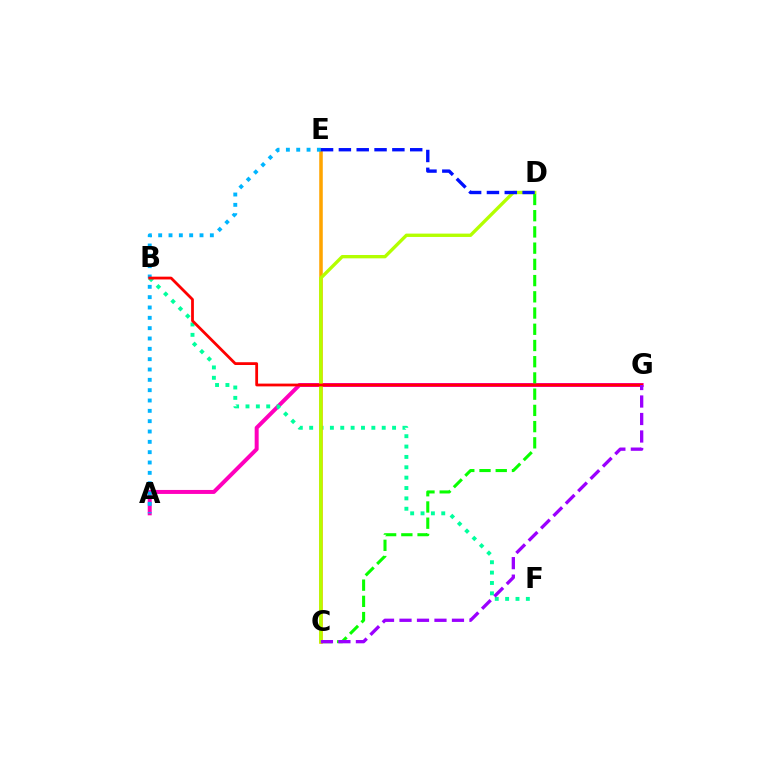{('A', 'G'): [{'color': '#ff00bd', 'line_style': 'solid', 'thickness': 2.87}], ('B', 'F'): [{'color': '#00ff9d', 'line_style': 'dotted', 'thickness': 2.82}], ('C', 'D'): [{'color': '#08ff00', 'line_style': 'dashed', 'thickness': 2.2}, {'color': '#b3ff00', 'line_style': 'solid', 'thickness': 2.41}], ('C', 'E'): [{'color': '#ffa500', 'line_style': 'solid', 'thickness': 2.56}], ('A', 'E'): [{'color': '#00b5ff', 'line_style': 'dotted', 'thickness': 2.81}], ('D', 'E'): [{'color': '#0010ff', 'line_style': 'dashed', 'thickness': 2.42}], ('B', 'G'): [{'color': '#ff0000', 'line_style': 'solid', 'thickness': 2.0}], ('C', 'G'): [{'color': '#9b00ff', 'line_style': 'dashed', 'thickness': 2.38}]}